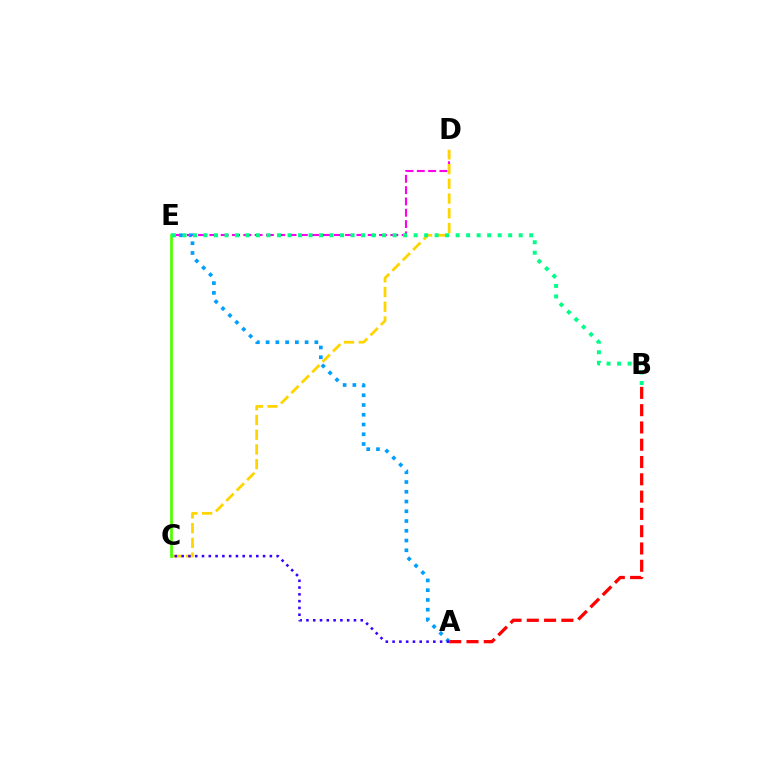{('D', 'E'): [{'color': '#ff00ed', 'line_style': 'dashed', 'thickness': 1.54}], ('C', 'D'): [{'color': '#ffd500', 'line_style': 'dashed', 'thickness': 2.0}], ('A', 'B'): [{'color': '#ff0000', 'line_style': 'dashed', 'thickness': 2.35}], ('A', 'E'): [{'color': '#009eff', 'line_style': 'dotted', 'thickness': 2.65}], ('C', 'E'): [{'color': '#4fff00', 'line_style': 'solid', 'thickness': 1.95}], ('B', 'E'): [{'color': '#00ff86', 'line_style': 'dotted', 'thickness': 2.85}], ('A', 'C'): [{'color': '#3700ff', 'line_style': 'dotted', 'thickness': 1.84}]}